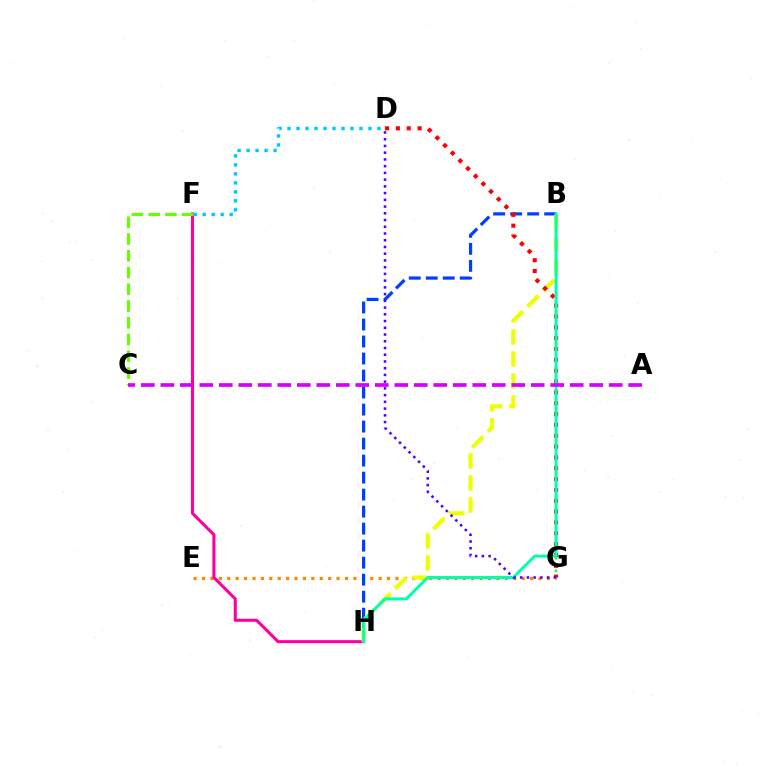{('E', 'G'): [{'color': '#ff8800', 'line_style': 'dotted', 'thickness': 2.29}], ('F', 'H'): [{'color': '#ff00a0', 'line_style': 'solid', 'thickness': 2.21}], ('B', 'H'): [{'color': '#003fff', 'line_style': 'dashed', 'thickness': 2.31}, {'color': '#eeff00', 'line_style': 'dashed', 'thickness': 2.99}, {'color': '#00ffaf', 'line_style': 'solid', 'thickness': 2.13}], ('B', 'G'): [{'color': '#00ff27', 'line_style': 'dotted', 'thickness': 1.67}], ('D', 'G'): [{'color': '#ff0000', 'line_style': 'dotted', 'thickness': 2.95}, {'color': '#4f00ff', 'line_style': 'dotted', 'thickness': 1.83}], ('D', 'F'): [{'color': '#00c7ff', 'line_style': 'dotted', 'thickness': 2.44}], ('C', 'F'): [{'color': '#66ff00', 'line_style': 'dashed', 'thickness': 2.27}], ('A', 'C'): [{'color': '#d600ff', 'line_style': 'dashed', 'thickness': 2.65}]}